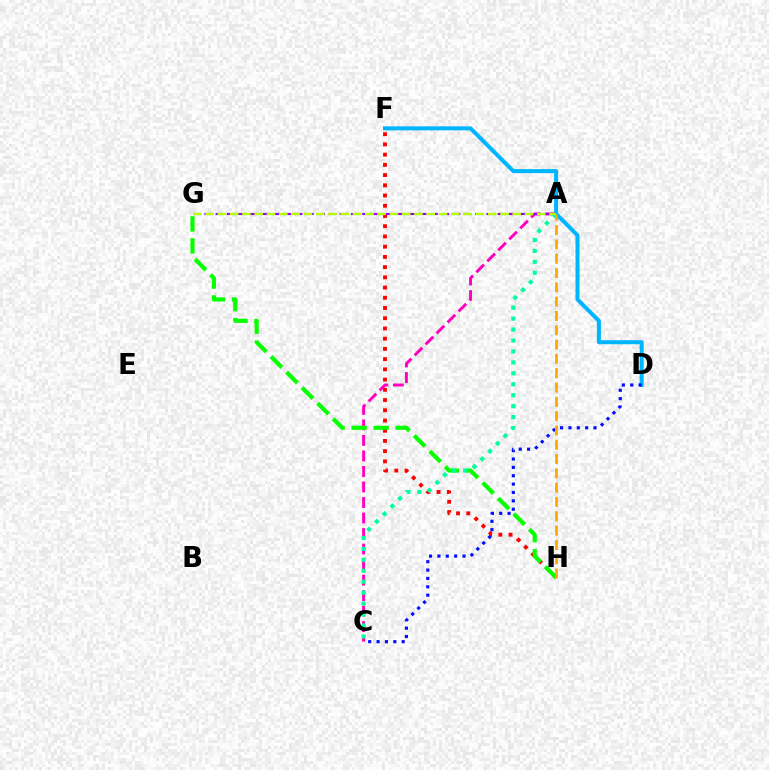{('D', 'F'): [{'color': '#00b5ff', 'line_style': 'solid', 'thickness': 2.88}], ('A', 'C'): [{'color': '#ff00bd', 'line_style': 'dashed', 'thickness': 2.11}, {'color': '#00ff9d', 'line_style': 'dotted', 'thickness': 2.97}], ('F', 'H'): [{'color': '#ff0000', 'line_style': 'dotted', 'thickness': 2.78}], ('A', 'G'): [{'color': '#9b00ff', 'line_style': 'dashed', 'thickness': 1.53}, {'color': '#b3ff00', 'line_style': 'dashed', 'thickness': 1.67}], ('C', 'D'): [{'color': '#0010ff', 'line_style': 'dotted', 'thickness': 2.27}], ('G', 'H'): [{'color': '#08ff00', 'line_style': 'dashed', 'thickness': 2.99}], ('A', 'H'): [{'color': '#ffa500', 'line_style': 'dashed', 'thickness': 1.94}]}